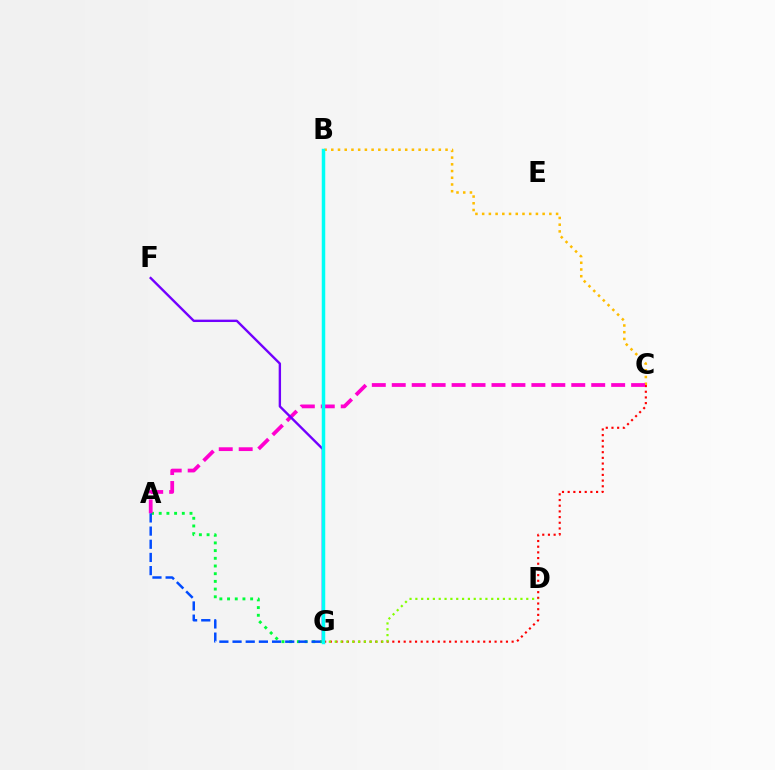{('B', 'C'): [{'color': '#ffbd00', 'line_style': 'dotted', 'thickness': 1.83}], ('A', 'G'): [{'color': '#00ff39', 'line_style': 'dotted', 'thickness': 2.09}, {'color': '#004bff', 'line_style': 'dashed', 'thickness': 1.79}], ('C', 'G'): [{'color': '#ff0000', 'line_style': 'dotted', 'thickness': 1.54}], ('A', 'C'): [{'color': '#ff00cf', 'line_style': 'dashed', 'thickness': 2.71}], ('D', 'G'): [{'color': '#84ff00', 'line_style': 'dotted', 'thickness': 1.59}], ('F', 'G'): [{'color': '#7200ff', 'line_style': 'solid', 'thickness': 1.71}], ('B', 'G'): [{'color': '#00fff6', 'line_style': 'solid', 'thickness': 2.51}]}